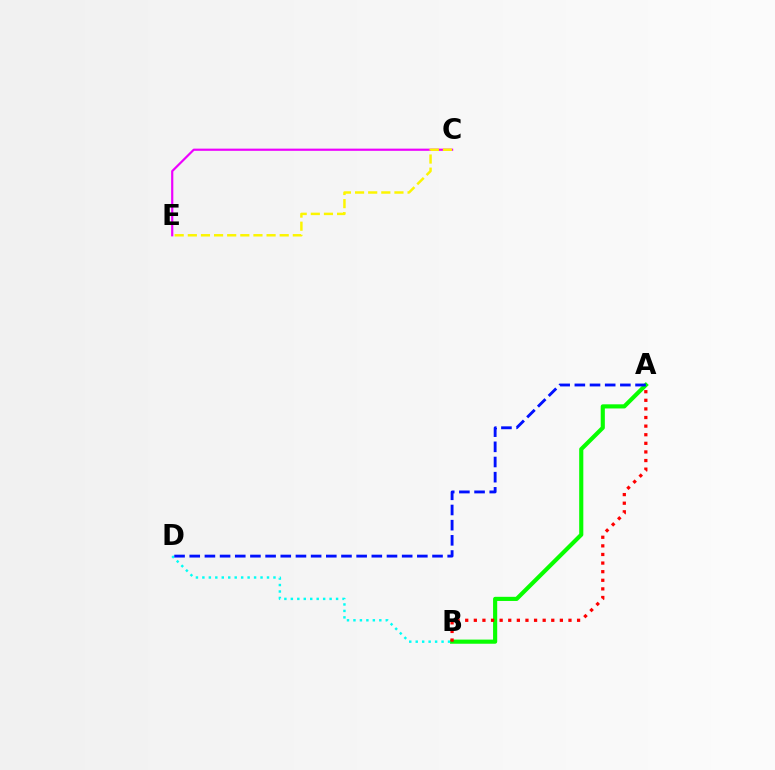{('A', 'B'): [{'color': '#08ff00', 'line_style': 'solid', 'thickness': 2.98}, {'color': '#ff0000', 'line_style': 'dotted', 'thickness': 2.34}], ('B', 'D'): [{'color': '#00fff6', 'line_style': 'dotted', 'thickness': 1.76}], ('C', 'E'): [{'color': '#ee00ff', 'line_style': 'solid', 'thickness': 1.58}, {'color': '#fcf500', 'line_style': 'dashed', 'thickness': 1.78}], ('A', 'D'): [{'color': '#0010ff', 'line_style': 'dashed', 'thickness': 2.06}]}